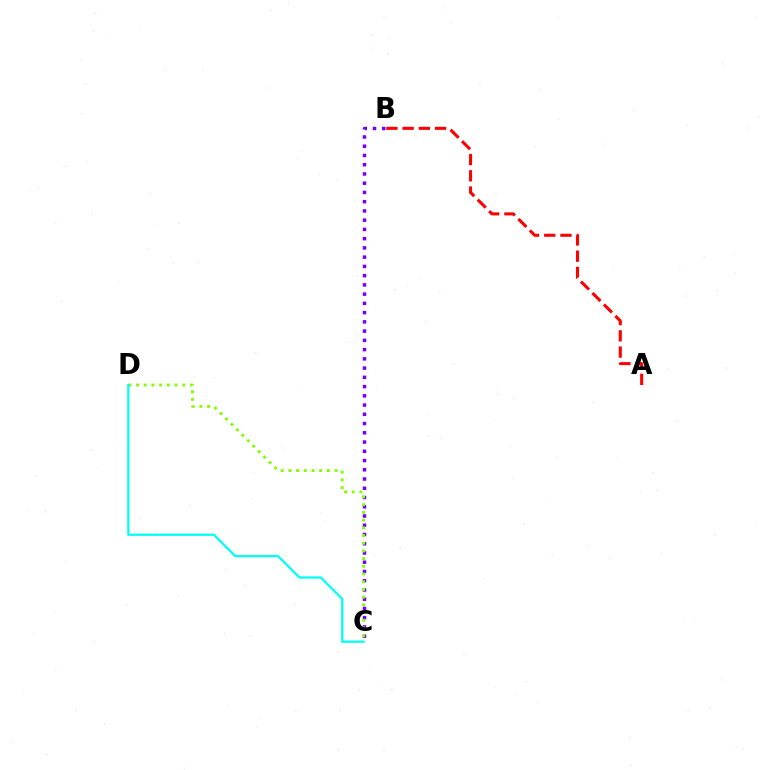{('B', 'C'): [{'color': '#7200ff', 'line_style': 'dotted', 'thickness': 2.51}], ('C', 'D'): [{'color': '#84ff00', 'line_style': 'dotted', 'thickness': 2.09}, {'color': '#00fff6', 'line_style': 'solid', 'thickness': 1.62}], ('A', 'B'): [{'color': '#ff0000', 'line_style': 'dashed', 'thickness': 2.2}]}